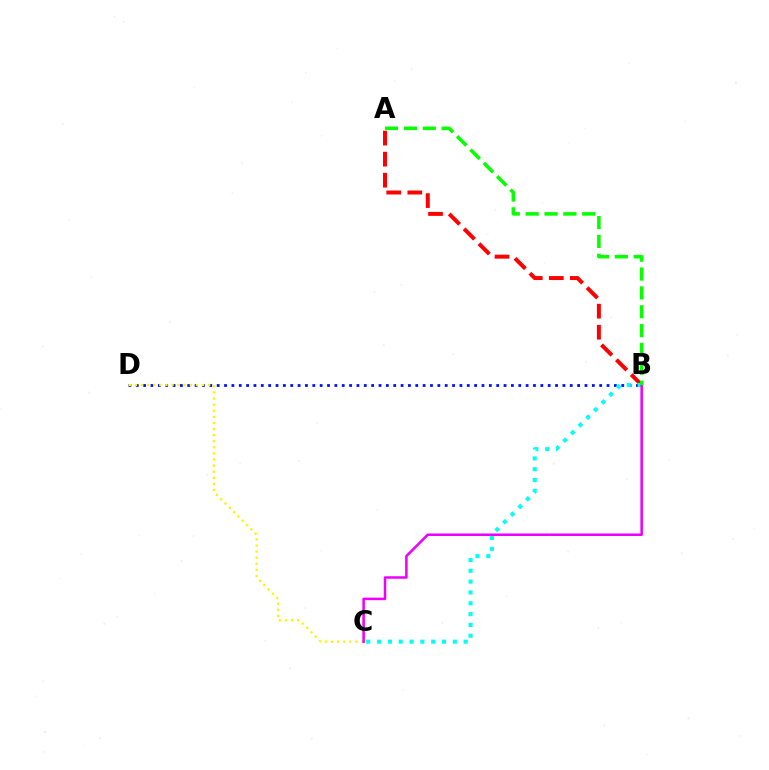{('B', 'D'): [{'color': '#0010ff', 'line_style': 'dotted', 'thickness': 2.0}], ('A', 'B'): [{'color': '#ff0000', 'line_style': 'dashed', 'thickness': 2.86}, {'color': '#08ff00', 'line_style': 'dashed', 'thickness': 2.56}], ('C', 'D'): [{'color': '#fcf500', 'line_style': 'dotted', 'thickness': 1.66}], ('B', 'C'): [{'color': '#00fff6', 'line_style': 'dotted', 'thickness': 2.94}, {'color': '#ee00ff', 'line_style': 'solid', 'thickness': 1.82}]}